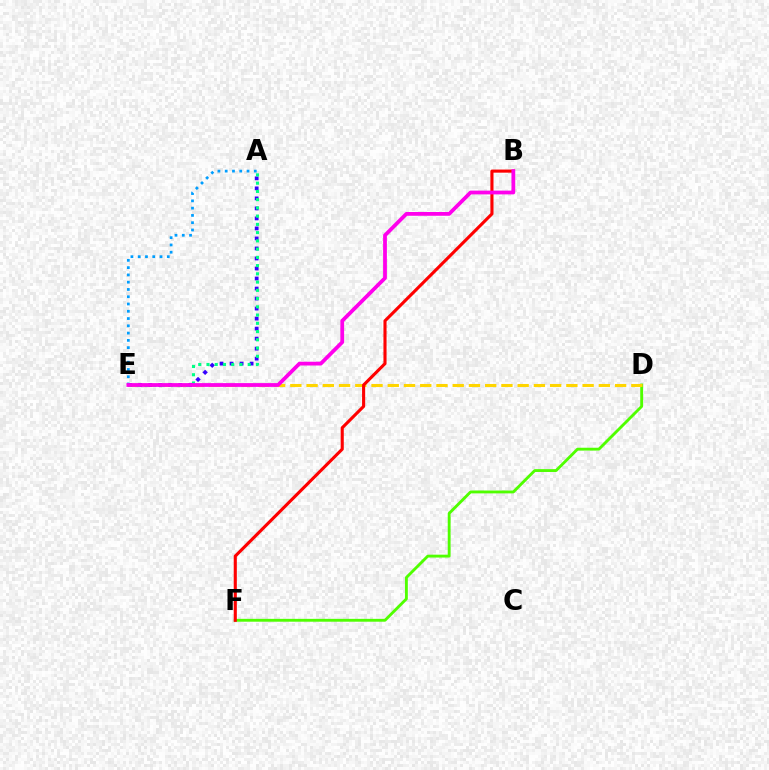{('D', 'F'): [{'color': '#4fff00', 'line_style': 'solid', 'thickness': 2.06}], ('D', 'E'): [{'color': '#ffd500', 'line_style': 'dashed', 'thickness': 2.21}], ('B', 'F'): [{'color': '#ff0000', 'line_style': 'solid', 'thickness': 2.23}], ('A', 'E'): [{'color': '#3700ff', 'line_style': 'dotted', 'thickness': 2.72}, {'color': '#00ff86', 'line_style': 'dotted', 'thickness': 2.24}, {'color': '#009eff', 'line_style': 'dotted', 'thickness': 1.98}], ('B', 'E'): [{'color': '#ff00ed', 'line_style': 'solid', 'thickness': 2.72}]}